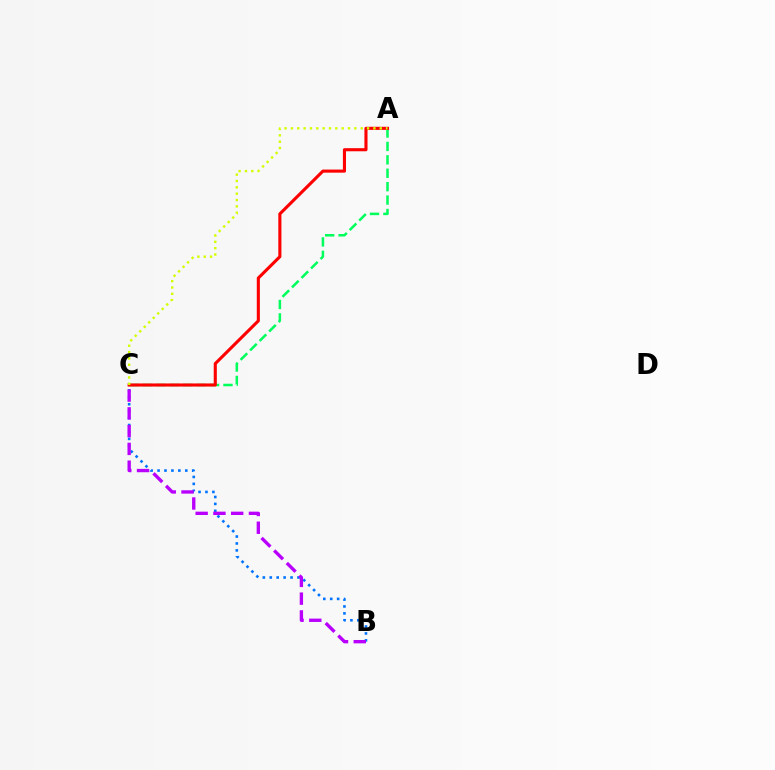{('A', 'C'): [{'color': '#00ff5c', 'line_style': 'dashed', 'thickness': 1.82}, {'color': '#ff0000', 'line_style': 'solid', 'thickness': 2.23}, {'color': '#d1ff00', 'line_style': 'dotted', 'thickness': 1.72}], ('B', 'C'): [{'color': '#0074ff', 'line_style': 'dotted', 'thickness': 1.88}, {'color': '#b900ff', 'line_style': 'dashed', 'thickness': 2.41}]}